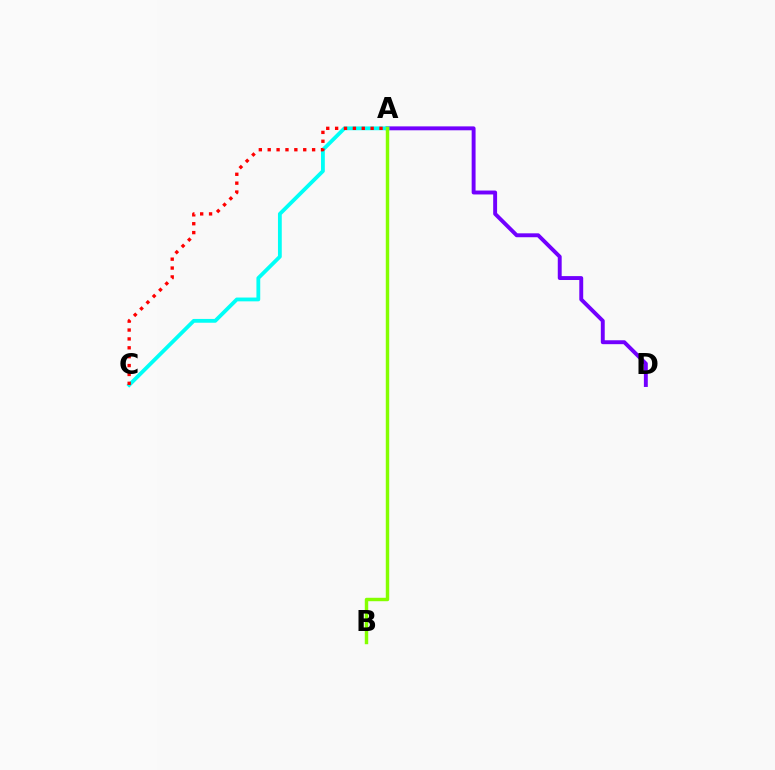{('A', 'D'): [{'color': '#7200ff', 'line_style': 'solid', 'thickness': 2.81}], ('A', 'C'): [{'color': '#00fff6', 'line_style': 'solid', 'thickness': 2.73}, {'color': '#ff0000', 'line_style': 'dotted', 'thickness': 2.41}], ('A', 'B'): [{'color': '#84ff00', 'line_style': 'solid', 'thickness': 2.48}]}